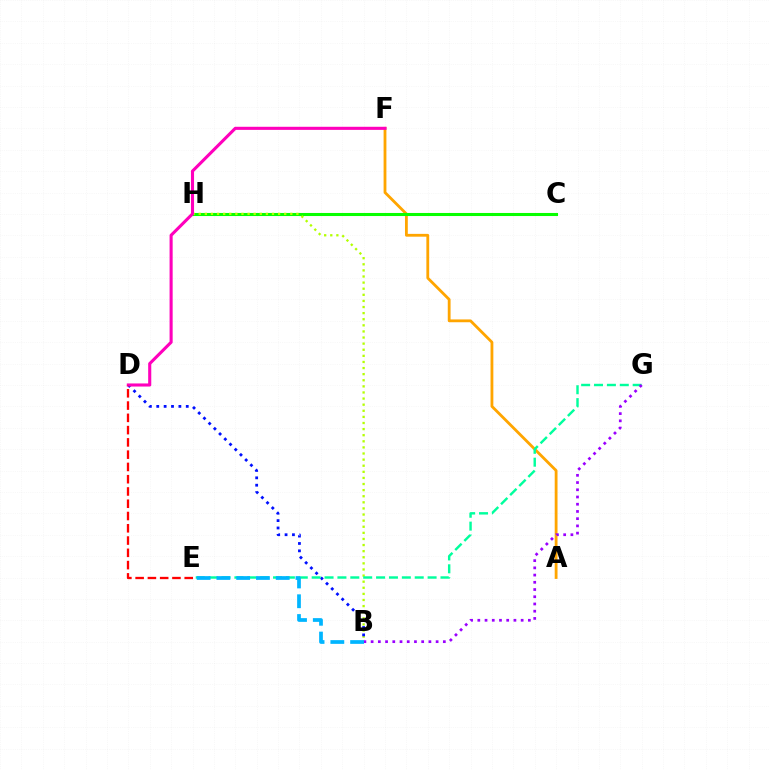{('A', 'F'): [{'color': '#ffa500', 'line_style': 'solid', 'thickness': 2.02}], ('C', 'H'): [{'color': '#08ff00', 'line_style': 'solid', 'thickness': 2.2}], ('B', 'H'): [{'color': '#b3ff00', 'line_style': 'dotted', 'thickness': 1.66}], ('B', 'D'): [{'color': '#0010ff', 'line_style': 'dotted', 'thickness': 2.0}], ('E', 'G'): [{'color': '#00ff9d', 'line_style': 'dashed', 'thickness': 1.75}], ('D', 'F'): [{'color': '#ff00bd', 'line_style': 'solid', 'thickness': 2.23}], ('B', 'G'): [{'color': '#9b00ff', 'line_style': 'dotted', 'thickness': 1.96}], ('D', 'E'): [{'color': '#ff0000', 'line_style': 'dashed', 'thickness': 1.67}], ('B', 'E'): [{'color': '#00b5ff', 'line_style': 'dashed', 'thickness': 2.69}]}